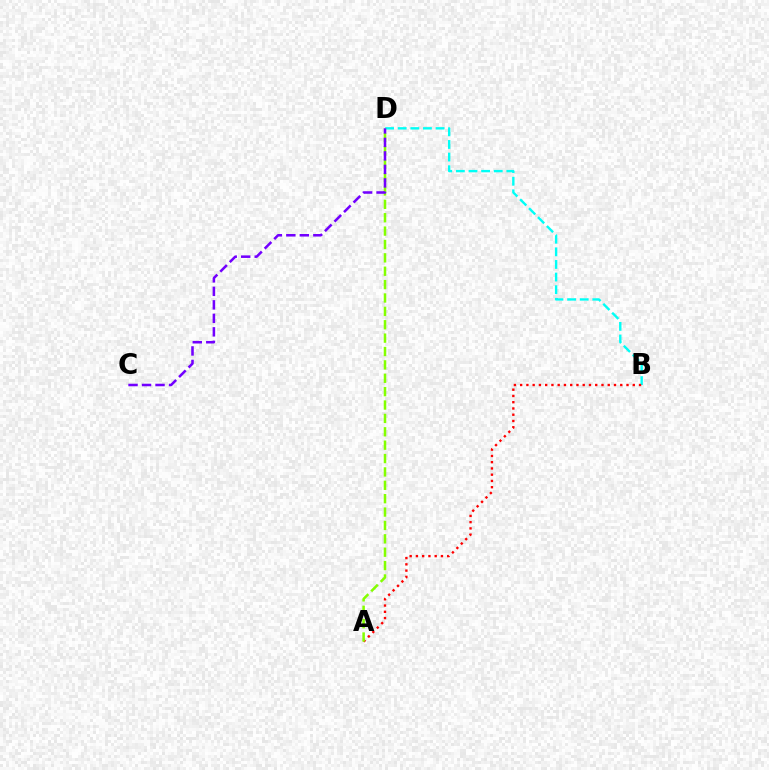{('B', 'D'): [{'color': '#00fff6', 'line_style': 'dashed', 'thickness': 1.71}], ('A', 'B'): [{'color': '#ff0000', 'line_style': 'dotted', 'thickness': 1.7}], ('A', 'D'): [{'color': '#84ff00', 'line_style': 'dashed', 'thickness': 1.82}], ('C', 'D'): [{'color': '#7200ff', 'line_style': 'dashed', 'thickness': 1.83}]}